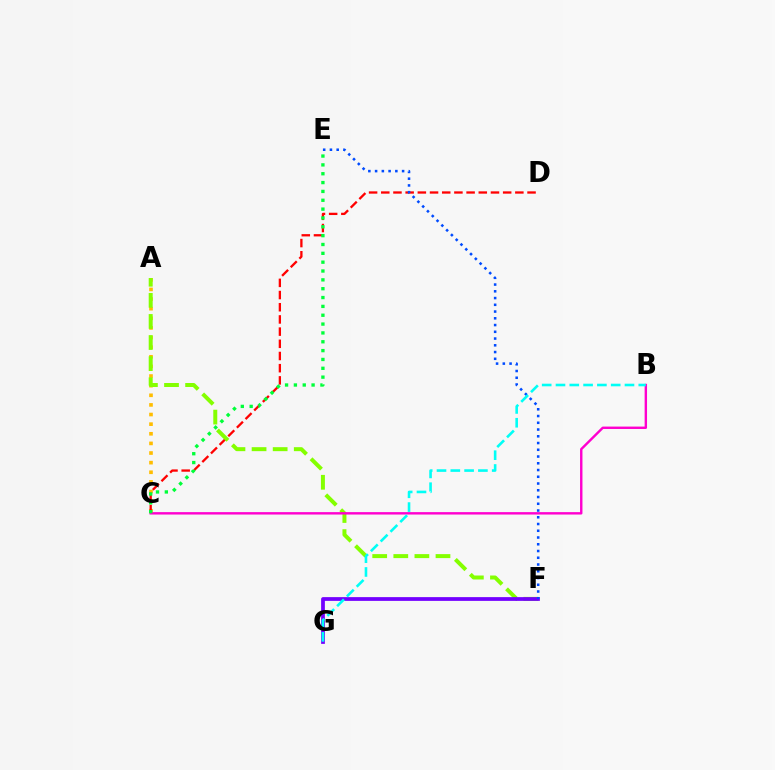{('A', 'C'): [{'color': '#ffbd00', 'line_style': 'dotted', 'thickness': 2.61}], ('C', 'D'): [{'color': '#ff0000', 'line_style': 'dashed', 'thickness': 1.66}], ('A', 'F'): [{'color': '#84ff00', 'line_style': 'dashed', 'thickness': 2.87}], ('F', 'G'): [{'color': '#7200ff', 'line_style': 'solid', 'thickness': 2.7}], ('E', 'F'): [{'color': '#004bff', 'line_style': 'dotted', 'thickness': 1.83}], ('B', 'C'): [{'color': '#ff00cf', 'line_style': 'solid', 'thickness': 1.73}], ('B', 'G'): [{'color': '#00fff6', 'line_style': 'dashed', 'thickness': 1.87}], ('C', 'E'): [{'color': '#00ff39', 'line_style': 'dotted', 'thickness': 2.4}]}